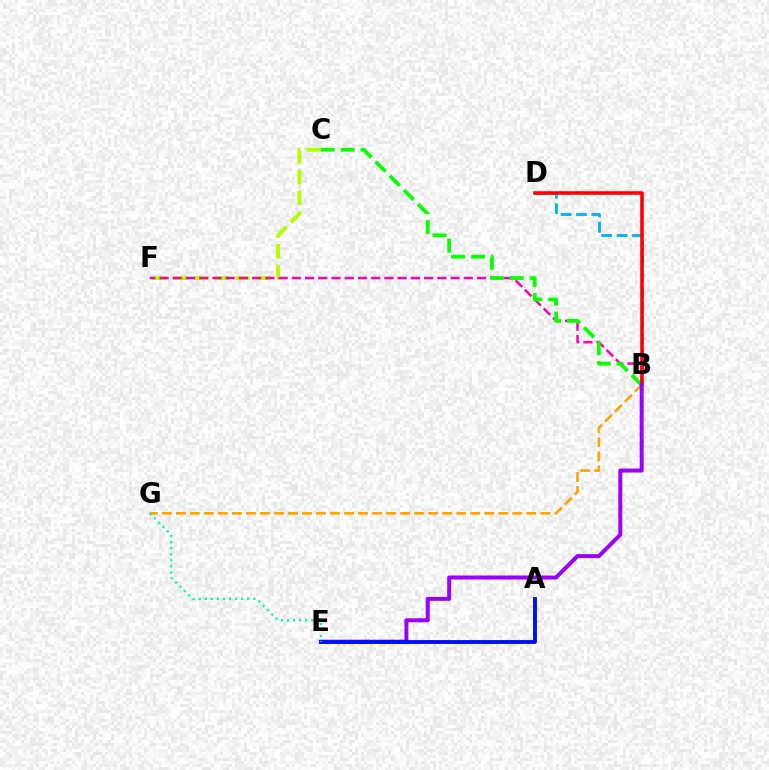{('C', 'F'): [{'color': '#b3ff00', 'line_style': 'dashed', 'thickness': 2.82}], ('B', 'F'): [{'color': '#ff00bd', 'line_style': 'dashed', 'thickness': 1.8}], ('B', 'D'): [{'color': '#00b5ff', 'line_style': 'dashed', 'thickness': 2.09}, {'color': '#ff0000', 'line_style': 'solid', 'thickness': 2.56}], ('B', 'C'): [{'color': '#08ff00', 'line_style': 'dashed', 'thickness': 2.72}], ('B', 'G'): [{'color': '#ffa500', 'line_style': 'dashed', 'thickness': 1.9}], ('B', 'E'): [{'color': '#9b00ff', 'line_style': 'solid', 'thickness': 2.85}], ('A', 'E'): [{'color': '#0010ff', 'line_style': 'solid', 'thickness': 2.79}], ('E', 'G'): [{'color': '#00ff9d', 'line_style': 'dotted', 'thickness': 1.65}]}